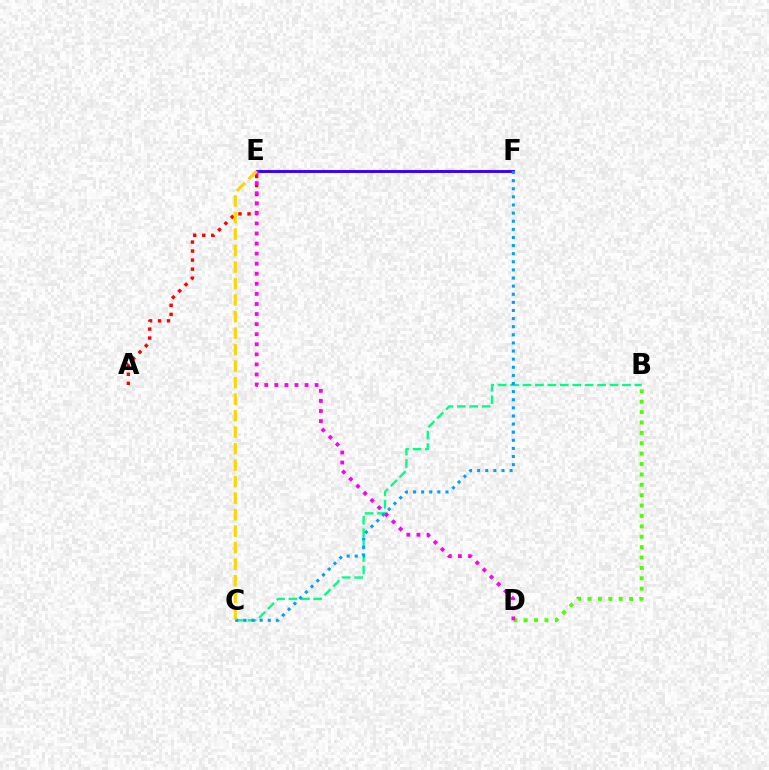{('E', 'F'): [{'color': '#3700ff', 'line_style': 'solid', 'thickness': 2.11}], ('B', 'D'): [{'color': '#4fff00', 'line_style': 'dotted', 'thickness': 2.82}], ('A', 'E'): [{'color': '#ff0000', 'line_style': 'dotted', 'thickness': 2.45}], ('B', 'C'): [{'color': '#00ff86', 'line_style': 'dashed', 'thickness': 1.69}], ('D', 'E'): [{'color': '#ff00ed', 'line_style': 'dotted', 'thickness': 2.74}], ('C', 'F'): [{'color': '#009eff', 'line_style': 'dotted', 'thickness': 2.2}], ('C', 'E'): [{'color': '#ffd500', 'line_style': 'dashed', 'thickness': 2.24}]}